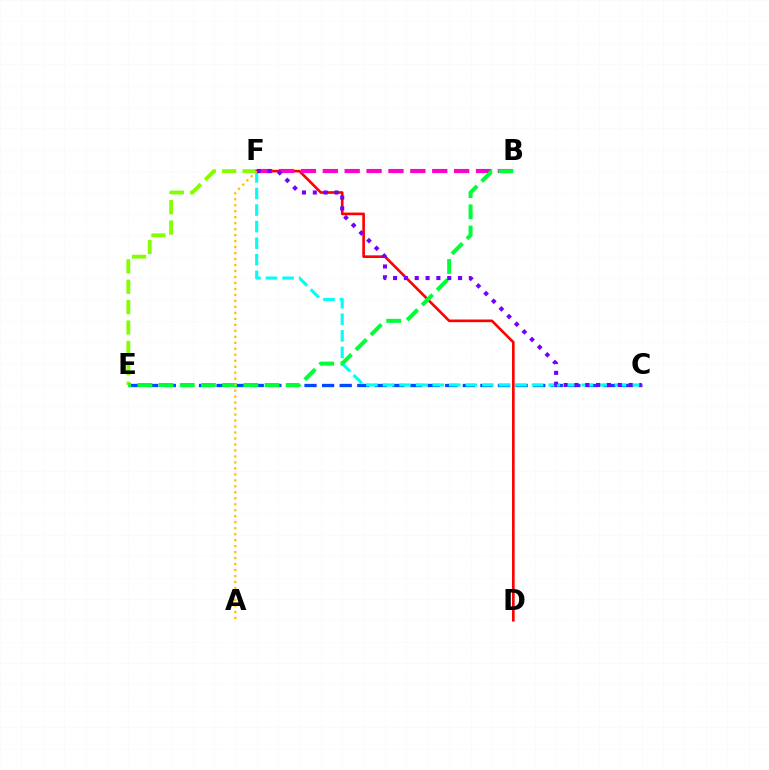{('C', 'E'): [{'color': '#004bff', 'line_style': 'dashed', 'thickness': 2.39}], ('C', 'F'): [{'color': '#00fff6', 'line_style': 'dashed', 'thickness': 2.25}, {'color': '#7200ff', 'line_style': 'dotted', 'thickness': 2.94}], ('E', 'F'): [{'color': '#84ff00', 'line_style': 'dashed', 'thickness': 2.77}], ('D', 'F'): [{'color': '#ff0000', 'line_style': 'solid', 'thickness': 1.9}], ('B', 'F'): [{'color': '#ff00cf', 'line_style': 'dashed', 'thickness': 2.97}], ('B', 'E'): [{'color': '#00ff39', 'line_style': 'dashed', 'thickness': 2.88}], ('A', 'F'): [{'color': '#ffbd00', 'line_style': 'dotted', 'thickness': 1.62}]}